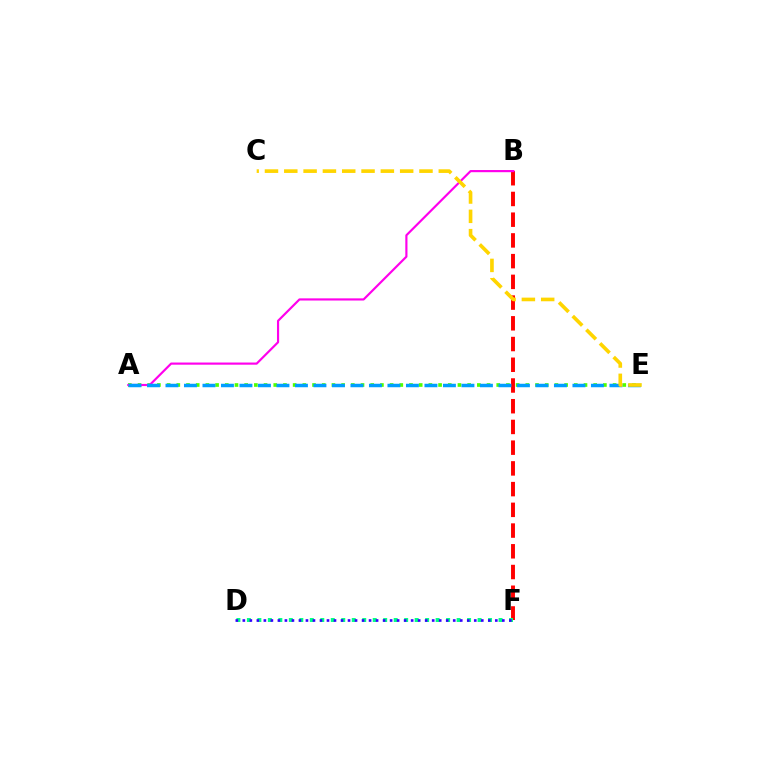{('B', 'F'): [{'color': '#ff0000', 'line_style': 'dashed', 'thickness': 2.82}], ('A', 'E'): [{'color': '#4fff00', 'line_style': 'dotted', 'thickness': 2.63}, {'color': '#009eff', 'line_style': 'dashed', 'thickness': 2.51}], ('A', 'B'): [{'color': '#ff00ed', 'line_style': 'solid', 'thickness': 1.56}], ('D', 'F'): [{'color': '#00ff86', 'line_style': 'dotted', 'thickness': 2.85}, {'color': '#3700ff', 'line_style': 'dotted', 'thickness': 1.91}], ('C', 'E'): [{'color': '#ffd500', 'line_style': 'dashed', 'thickness': 2.62}]}